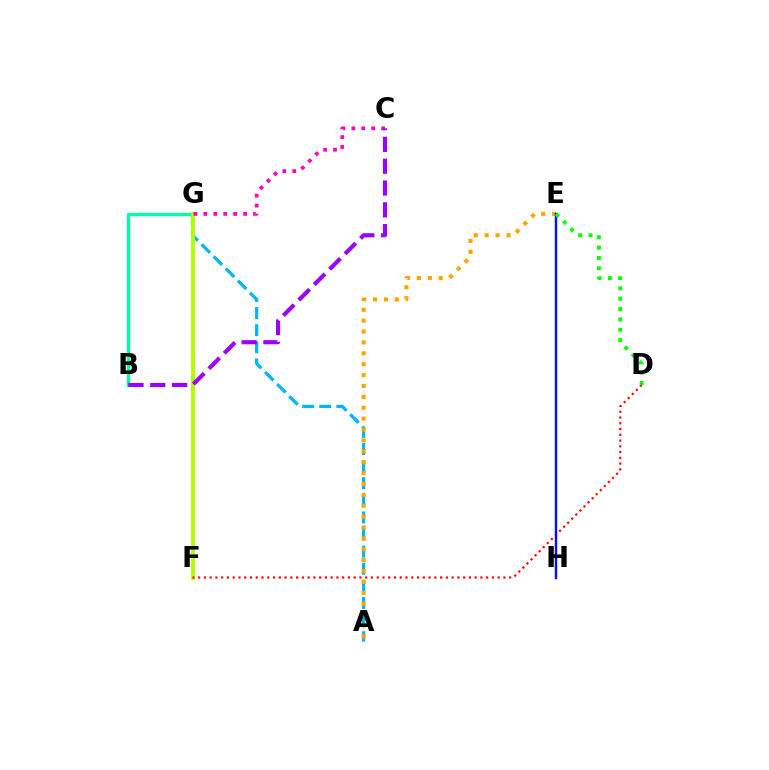{('B', 'G'): [{'color': '#00ff9d', 'line_style': 'solid', 'thickness': 2.4}], ('A', 'G'): [{'color': '#00b5ff', 'line_style': 'dashed', 'thickness': 2.32}], ('F', 'G'): [{'color': '#b3ff00', 'line_style': 'solid', 'thickness': 2.81}], ('D', 'F'): [{'color': '#ff0000', 'line_style': 'dotted', 'thickness': 1.56}], ('A', 'E'): [{'color': '#ffa500', 'line_style': 'dotted', 'thickness': 2.96}], ('E', 'H'): [{'color': '#0010ff', 'line_style': 'solid', 'thickness': 1.74}], ('C', 'G'): [{'color': '#ff00bd', 'line_style': 'dotted', 'thickness': 2.7}], ('B', 'C'): [{'color': '#9b00ff', 'line_style': 'dashed', 'thickness': 2.96}], ('D', 'E'): [{'color': '#08ff00', 'line_style': 'dotted', 'thickness': 2.81}]}